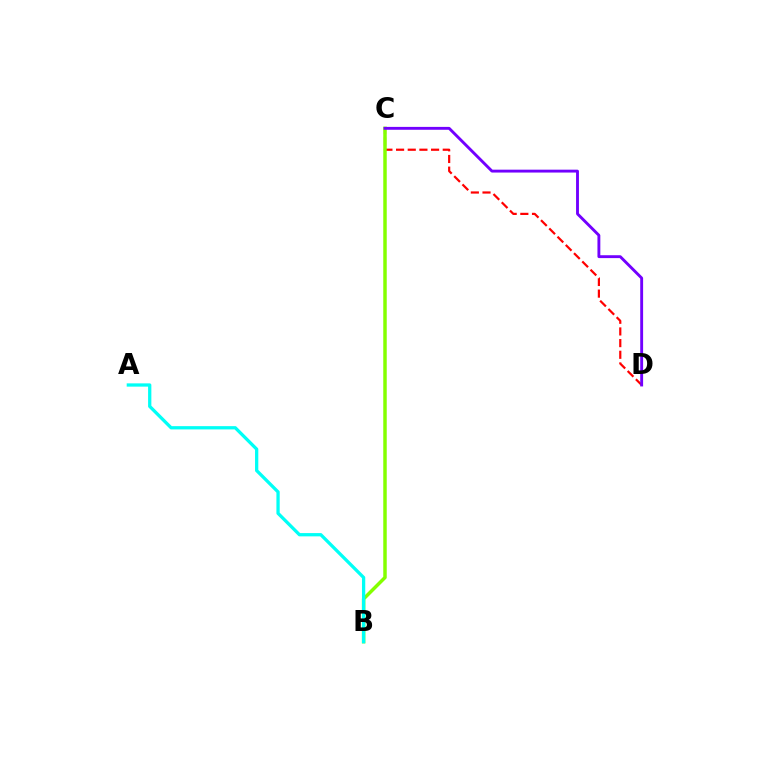{('C', 'D'): [{'color': '#ff0000', 'line_style': 'dashed', 'thickness': 1.59}, {'color': '#7200ff', 'line_style': 'solid', 'thickness': 2.07}], ('B', 'C'): [{'color': '#84ff00', 'line_style': 'solid', 'thickness': 2.5}], ('A', 'B'): [{'color': '#00fff6', 'line_style': 'solid', 'thickness': 2.36}]}